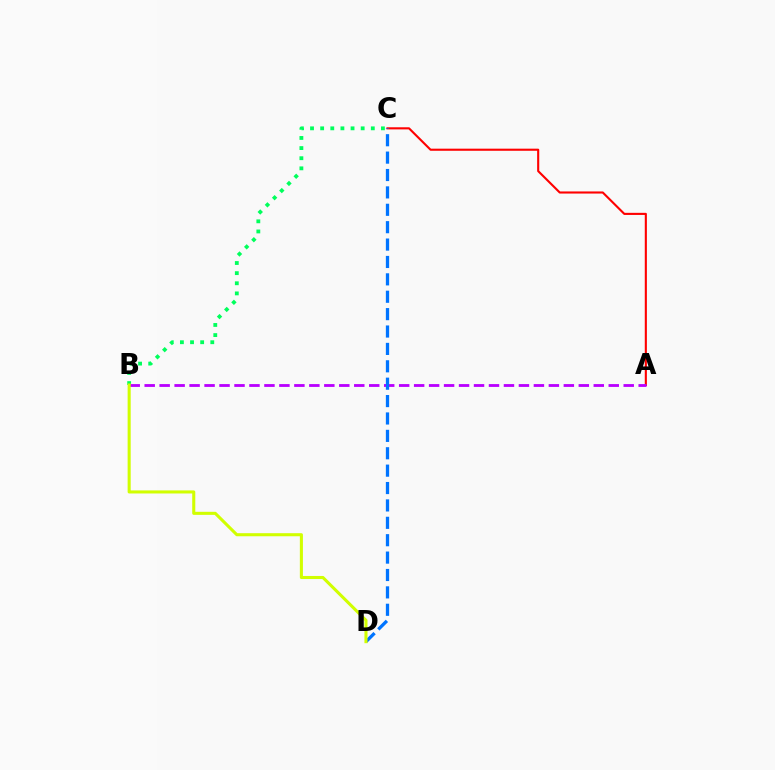{('A', 'C'): [{'color': '#ff0000', 'line_style': 'solid', 'thickness': 1.52}], ('B', 'C'): [{'color': '#00ff5c', 'line_style': 'dotted', 'thickness': 2.75}], ('A', 'B'): [{'color': '#b900ff', 'line_style': 'dashed', 'thickness': 2.03}], ('C', 'D'): [{'color': '#0074ff', 'line_style': 'dashed', 'thickness': 2.36}], ('B', 'D'): [{'color': '#d1ff00', 'line_style': 'solid', 'thickness': 2.21}]}